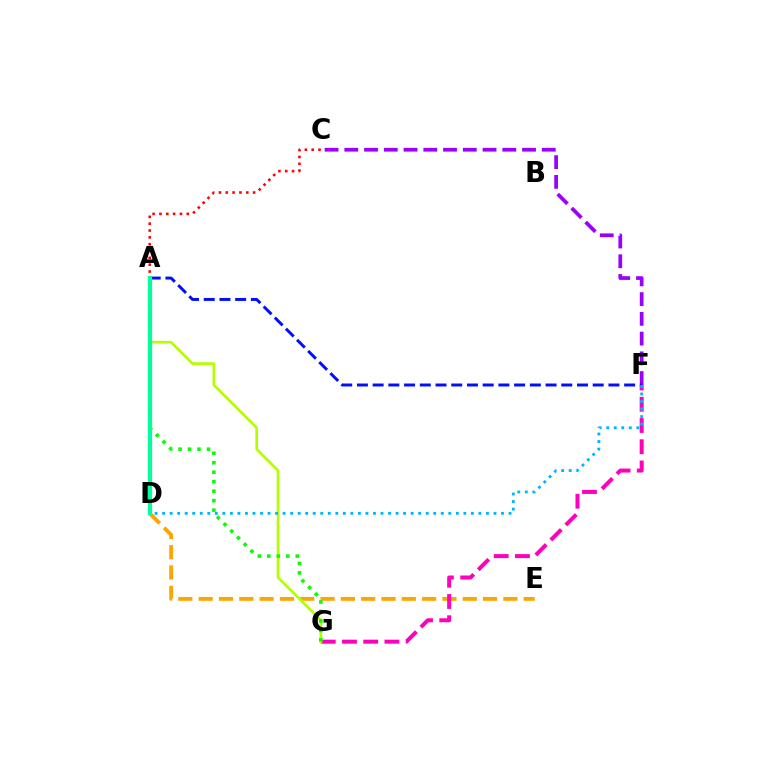{('D', 'E'): [{'color': '#ffa500', 'line_style': 'dashed', 'thickness': 2.76}], ('F', 'G'): [{'color': '#ff00bd', 'line_style': 'dashed', 'thickness': 2.88}], ('A', 'G'): [{'color': '#b3ff00', 'line_style': 'solid', 'thickness': 1.95}, {'color': '#08ff00', 'line_style': 'dotted', 'thickness': 2.58}], ('C', 'F'): [{'color': '#9b00ff', 'line_style': 'dashed', 'thickness': 2.68}], ('A', 'F'): [{'color': '#0010ff', 'line_style': 'dashed', 'thickness': 2.14}], ('D', 'F'): [{'color': '#00b5ff', 'line_style': 'dotted', 'thickness': 2.05}], ('A', 'C'): [{'color': '#ff0000', 'line_style': 'dotted', 'thickness': 1.86}], ('A', 'D'): [{'color': '#00ff9d', 'line_style': 'solid', 'thickness': 2.98}]}